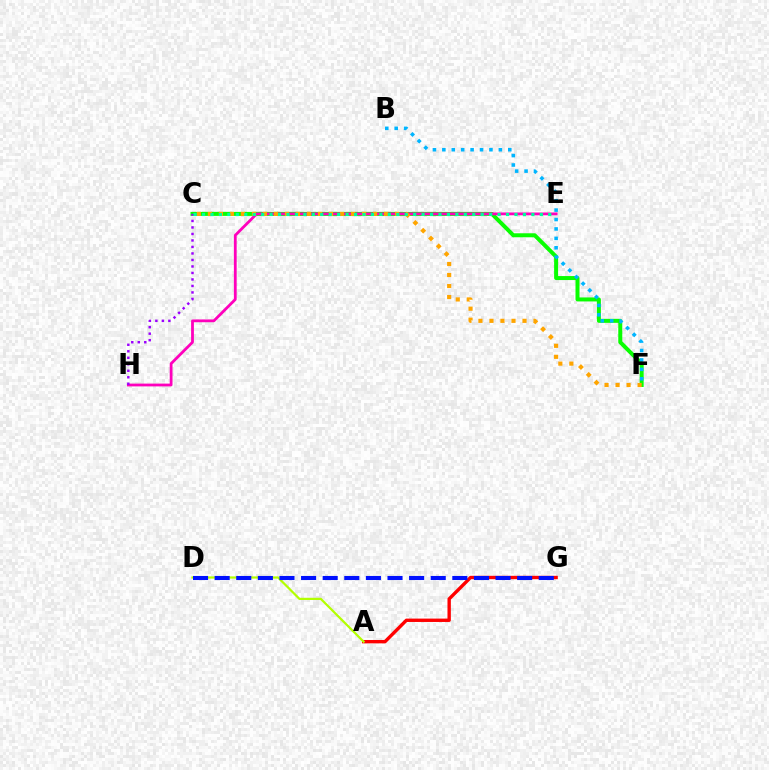{('C', 'F'): [{'color': '#08ff00', 'line_style': 'solid', 'thickness': 2.88}, {'color': '#ffa500', 'line_style': 'dotted', 'thickness': 2.99}], ('A', 'G'): [{'color': '#ff0000', 'line_style': 'solid', 'thickness': 2.43}], ('A', 'D'): [{'color': '#b3ff00', 'line_style': 'solid', 'thickness': 1.59}], ('E', 'H'): [{'color': '#ff00bd', 'line_style': 'solid', 'thickness': 2.01}], ('C', 'H'): [{'color': '#9b00ff', 'line_style': 'dotted', 'thickness': 1.77}], ('D', 'G'): [{'color': '#0010ff', 'line_style': 'dashed', 'thickness': 2.94}], ('B', 'F'): [{'color': '#00b5ff', 'line_style': 'dotted', 'thickness': 2.56}], ('C', 'E'): [{'color': '#00ff9d', 'line_style': 'dotted', 'thickness': 2.29}]}